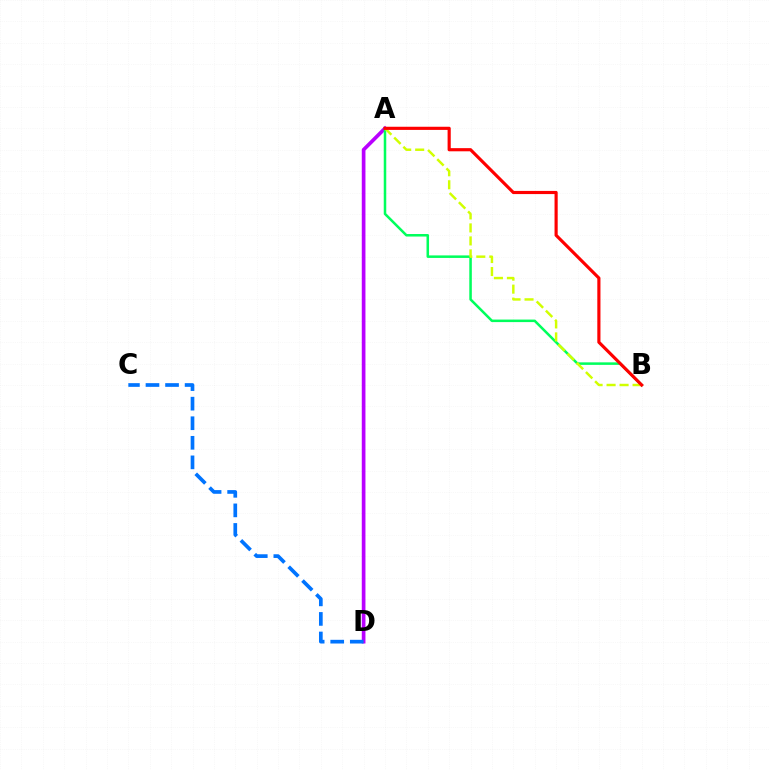{('A', 'D'): [{'color': '#b900ff', 'line_style': 'solid', 'thickness': 2.65}], ('A', 'B'): [{'color': '#00ff5c', 'line_style': 'solid', 'thickness': 1.82}, {'color': '#d1ff00', 'line_style': 'dashed', 'thickness': 1.77}, {'color': '#ff0000', 'line_style': 'solid', 'thickness': 2.27}], ('C', 'D'): [{'color': '#0074ff', 'line_style': 'dashed', 'thickness': 2.66}]}